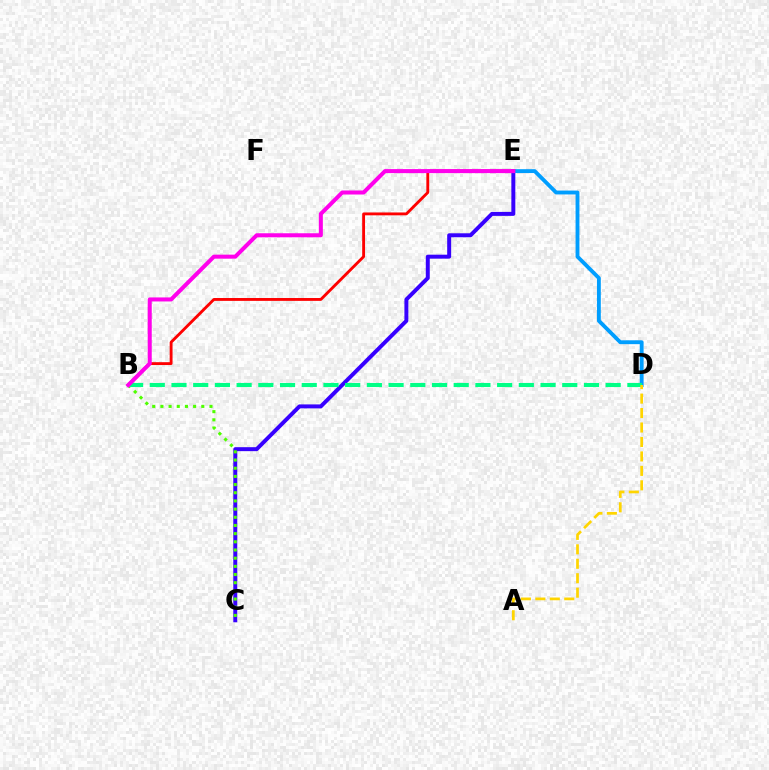{('C', 'E'): [{'color': '#3700ff', 'line_style': 'solid', 'thickness': 2.86}], ('B', 'C'): [{'color': '#4fff00', 'line_style': 'dotted', 'thickness': 2.22}], ('D', 'E'): [{'color': '#009eff', 'line_style': 'solid', 'thickness': 2.78}], ('B', 'D'): [{'color': '#00ff86', 'line_style': 'dashed', 'thickness': 2.95}], ('B', 'E'): [{'color': '#ff0000', 'line_style': 'solid', 'thickness': 2.06}, {'color': '#ff00ed', 'line_style': 'solid', 'thickness': 2.9}], ('A', 'D'): [{'color': '#ffd500', 'line_style': 'dashed', 'thickness': 1.96}]}